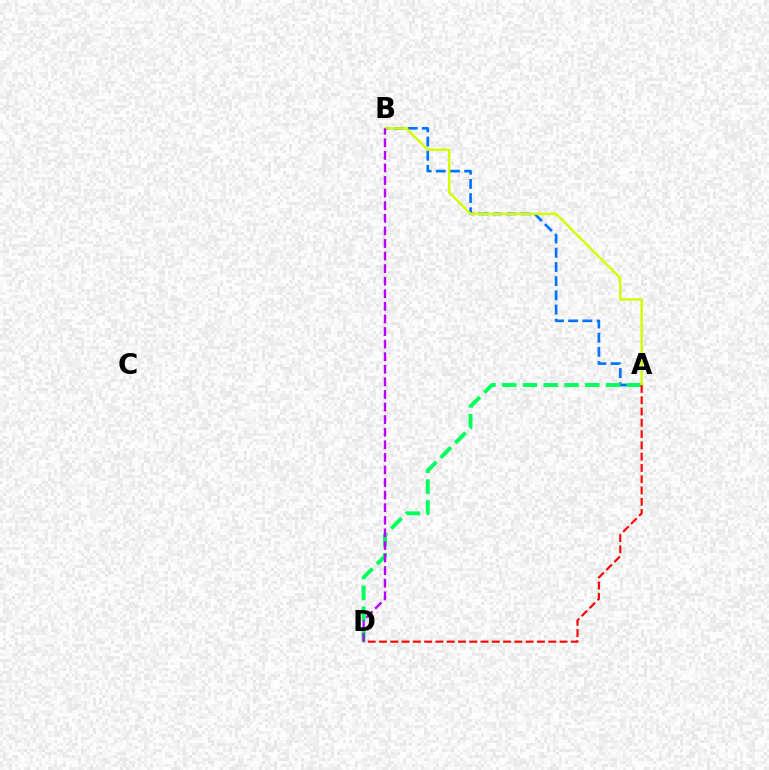{('A', 'B'): [{'color': '#0074ff', 'line_style': 'dashed', 'thickness': 1.93}, {'color': '#d1ff00', 'line_style': 'solid', 'thickness': 1.76}], ('A', 'D'): [{'color': '#00ff5c', 'line_style': 'dashed', 'thickness': 2.82}, {'color': '#ff0000', 'line_style': 'dashed', 'thickness': 1.53}], ('B', 'D'): [{'color': '#b900ff', 'line_style': 'dashed', 'thickness': 1.71}]}